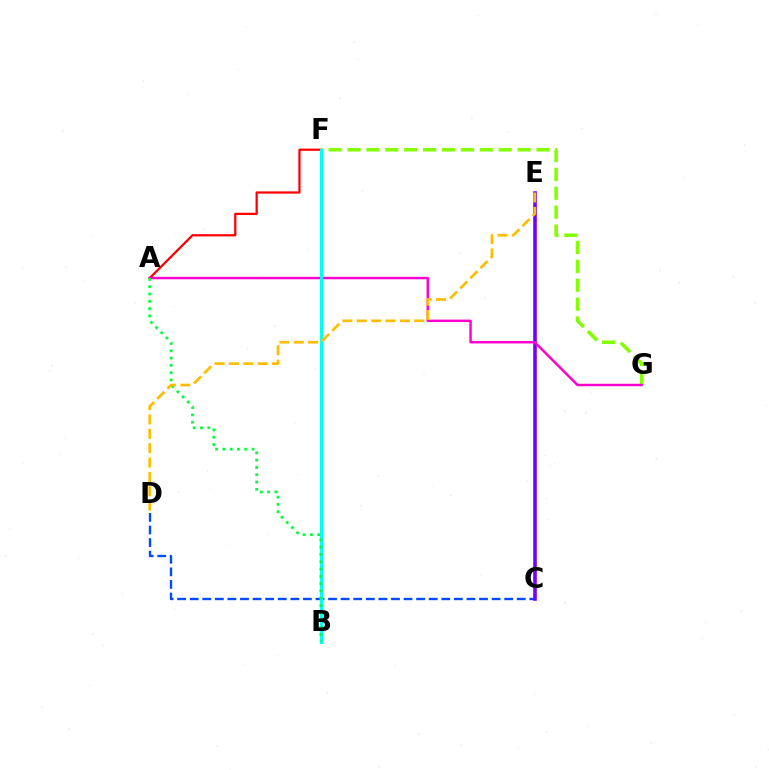{('A', 'F'): [{'color': '#ff0000', 'line_style': 'solid', 'thickness': 1.62}], ('C', 'D'): [{'color': '#004bff', 'line_style': 'dashed', 'thickness': 1.71}], ('F', 'G'): [{'color': '#84ff00', 'line_style': 'dashed', 'thickness': 2.57}], ('C', 'E'): [{'color': '#7200ff', 'line_style': 'solid', 'thickness': 2.58}], ('A', 'G'): [{'color': '#ff00cf', 'line_style': 'solid', 'thickness': 1.77}], ('B', 'F'): [{'color': '#00fff6', 'line_style': 'solid', 'thickness': 2.27}], ('A', 'B'): [{'color': '#00ff39', 'line_style': 'dotted', 'thickness': 1.98}], ('D', 'E'): [{'color': '#ffbd00', 'line_style': 'dashed', 'thickness': 1.95}]}